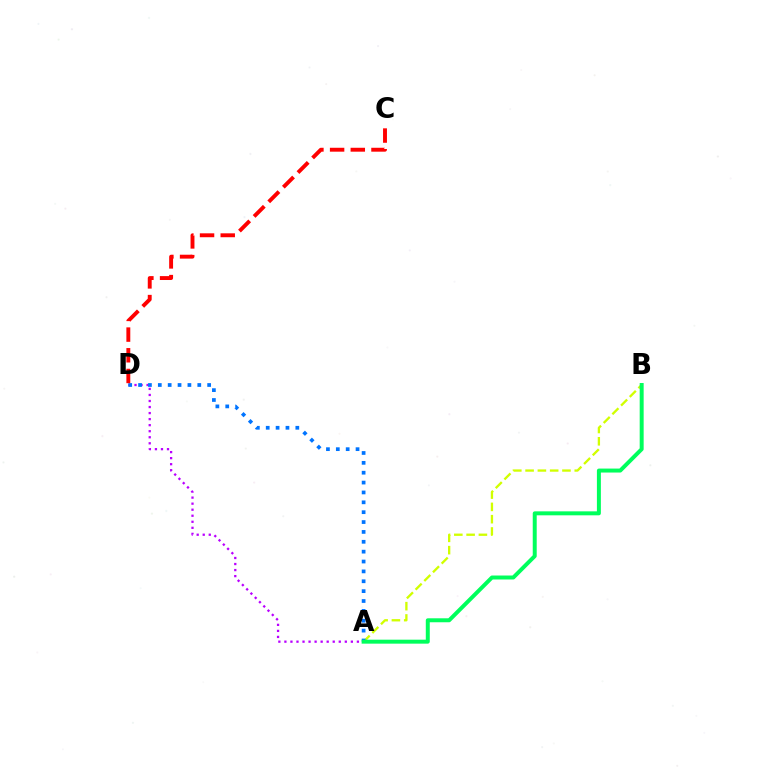{('A', 'B'): [{'color': '#d1ff00', 'line_style': 'dashed', 'thickness': 1.67}, {'color': '#00ff5c', 'line_style': 'solid', 'thickness': 2.86}], ('A', 'D'): [{'color': '#b900ff', 'line_style': 'dotted', 'thickness': 1.64}, {'color': '#0074ff', 'line_style': 'dotted', 'thickness': 2.68}], ('C', 'D'): [{'color': '#ff0000', 'line_style': 'dashed', 'thickness': 2.81}]}